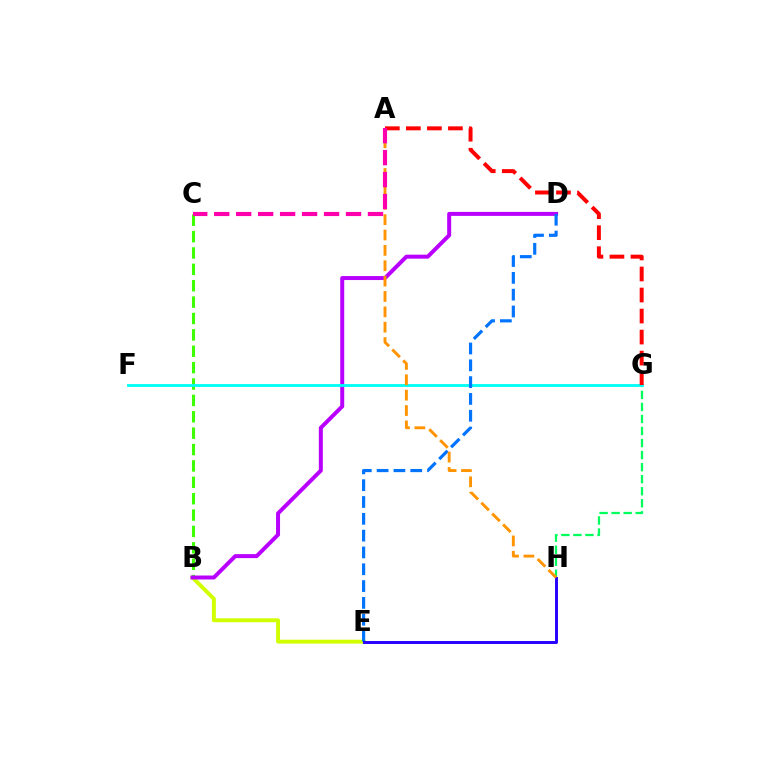{('B', 'E'): [{'color': '#d1ff00', 'line_style': 'solid', 'thickness': 2.81}], ('G', 'H'): [{'color': '#00ff5c', 'line_style': 'dashed', 'thickness': 1.64}], ('B', 'C'): [{'color': '#3dff00', 'line_style': 'dashed', 'thickness': 2.23}], ('B', 'D'): [{'color': '#b900ff', 'line_style': 'solid', 'thickness': 2.87}], ('F', 'G'): [{'color': '#00fff6', 'line_style': 'solid', 'thickness': 2.03}], ('A', 'G'): [{'color': '#ff0000', 'line_style': 'dashed', 'thickness': 2.86}], ('D', 'E'): [{'color': '#0074ff', 'line_style': 'dashed', 'thickness': 2.28}], ('E', 'H'): [{'color': '#2500ff', 'line_style': 'solid', 'thickness': 2.1}], ('A', 'H'): [{'color': '#ff9400', 'line_style': 'dashed', 'thickness': 2.09}], ('A', 'C'): [{'color': '#ff00ac', 'line_style': 'dashed', 'thickness': 2.98}]}